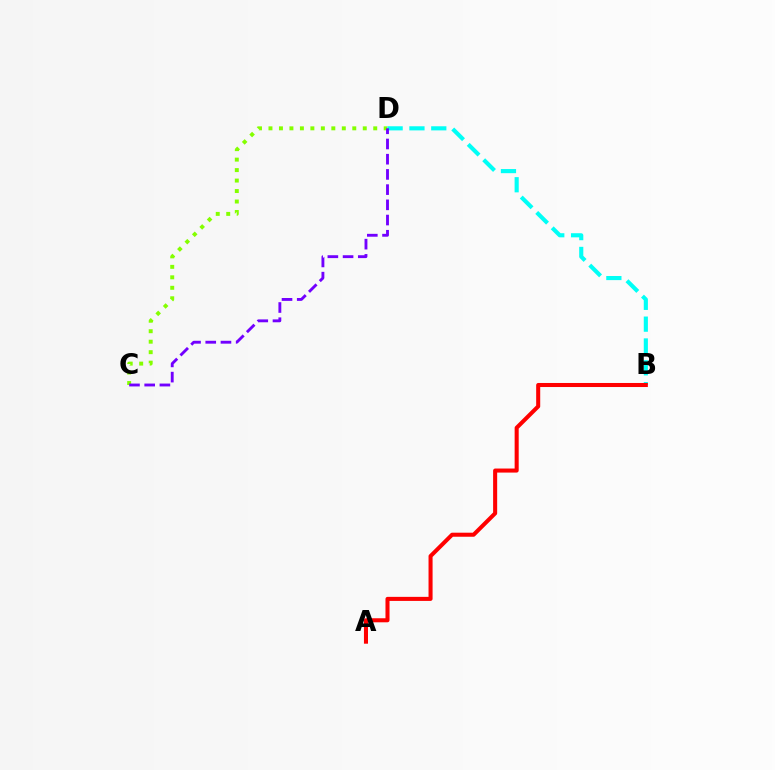{('C', 'D'): [{'color': '#84ff00', 'line_style': 'dotted', 'thickness': 2.85}, {'color': '#7200ff', 'line_style': 'dashed', 'thickness': 2.07}], ('B', 'D'): [{'color': '#00fff6', 'line_style': 'dashed', 'thickness': 2.97}], ('A', 'B'): [{'color': '#ff0000', 'line_style': 'solid', 'thickness': 2.91}]}